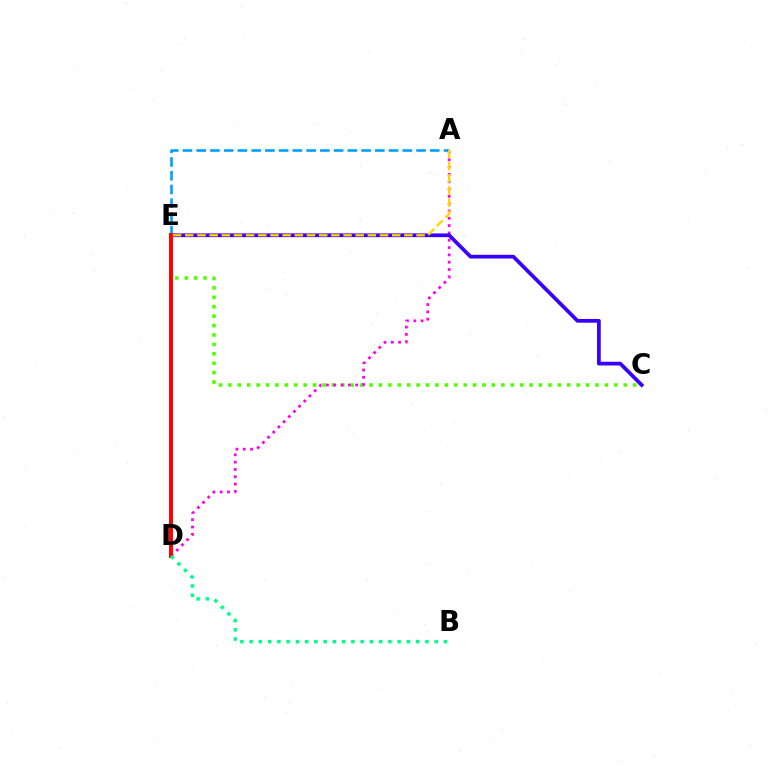{('A', 'E'): [{'color': '#009eff', 'line_style': 'dashed', 'thickness': 1.87}, {'color': '#ffd500', 'line_style': 'dashed', 'thickness': 1.65}], ('C', 'E'): [{'color': '#4fff00', 'line_style': 'dotted', 'thickness': 2.56}, {'color': '#3700ff', 'line_style': 'solid', 'thickness': 2.69}], ('A', 'D'): [{'color': '#ff00ed', 'line_style': 'dotted', 'thickness': 1.99}], ('D', 'E'): [{'color': '#ff0000', 'line_style': 'solid', 'thickness': 2.84}], ('B', 'D'): [{'color': '#00ff86', 'line_style': 'dotted', 'thickness': 2.51}]}